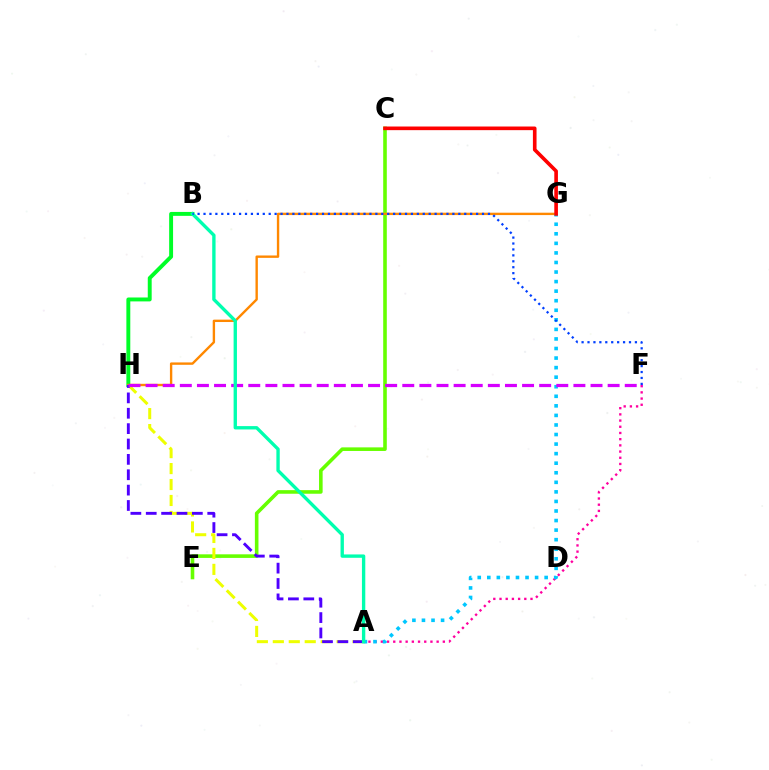{('C', 'E'): [{'color': '#66ff00', 'line_style': 'solid', 'thickness': 2.59}], ('A', 'F'): [{'color': '#ff00a0', 'line_style': 'dotted', 'thickness': 1.68}], ('B', 'H'): [{'color': '#00ff27', 'line_style': 'solid', 'thickness': 2.82}], ('A', 'H'): [{'color': '#eeff00', 'line_style': 'dashed', 'thickness': 2.17}, {'color': '#4f00ff', 'line_style': 'dashed', 'thickness': 2.09}], ('G', 'H'): [{'color': '#ff8800', 'line_style': 'solid', 'thickness': 1.72}], ('A', 'G'): [{'color': '#00c7ff', 'line_style': 'dotted', 'thickness': 2.6}], ('F', 'H'): [{'color': '#d600ff', 'line_style': 'dashed', 'thickness': 2.32}], ('A', 'B'): [{'color': '#00ffaf', 'line_style': 'solid', 'thickness': 2.41}], ('B', 'F'): [{'color': '#003fff', 'line_style': 'dotted', 'thickness': 1.61}], ('C', 'G'): [{'color': '#ff0000', 'line_style': 'solid', 'thickness': 2.62}]}